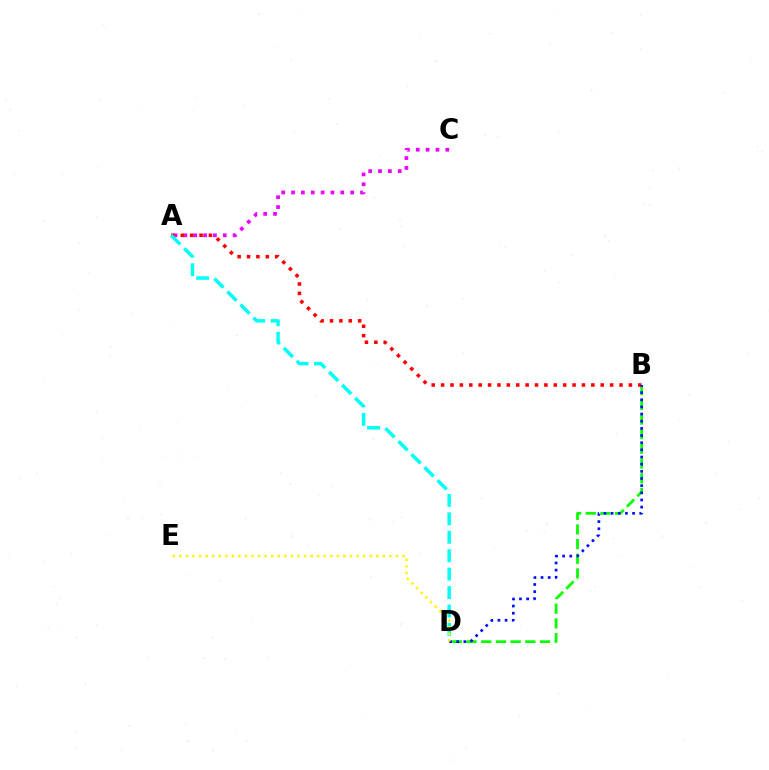{('B', 'D'): [{'color': '#08ff00', 'line_style': 'dashed', 'thickness': 2.0}, {'color': '#0010ff', 'line_style': 'dotted', 'thickness': 1.94}], ('A', 'C'): [{'color': '#ee00ff', 'line_style': 'dotted', 'thickness': 2.68}], ('A', 'B'): [{'color': '#ff0000', 'line_style': 'dotted', 'thickness': 2.55}], ('A', 'D'): [{'color': '#00fff6', 'line_style': 'dashed', 'thickness': 2.5}], ('D', 'E'): [{'color': '#fcf500', 'line_style': 'dotted', 'thickness': 1.78}]}